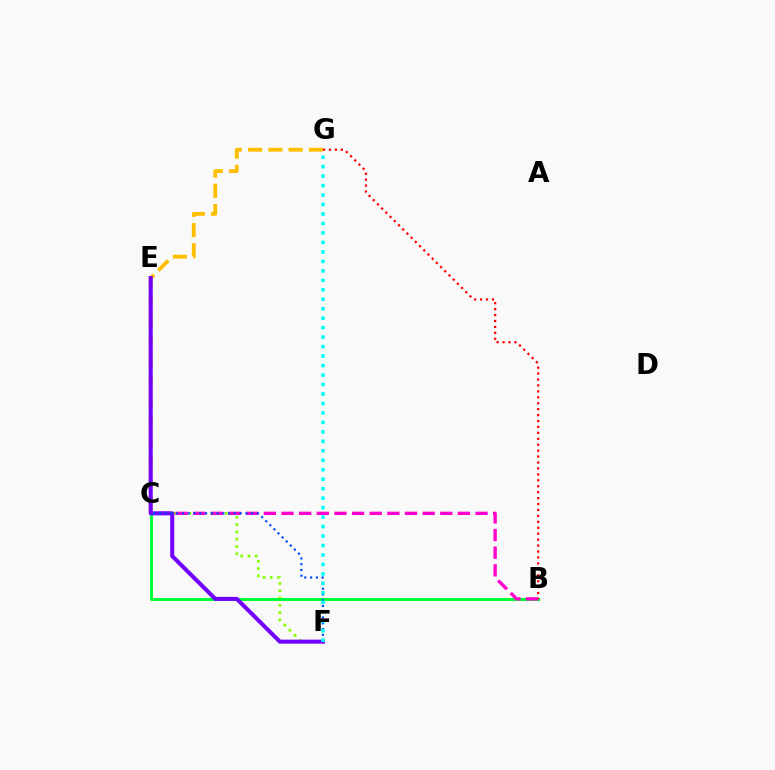{('C', 'F'): [{'color': '#84ff00', 'line_style': 'dotted', 'thickness': 1.98}, {'color': '#004bff', 'line_style': 'dotted', 'thickness': 1.57}], ('B', 'C'): [{'color': '#00ff39', 'line_style': 'solid', 'thickness': 2.19}, {'color': '#ff00cf', 'line_style': 'dashed', 'thickness': 2.4}], ('C', 'G'): [{'color': '#ffbd00', 'line_style': 'dashed', 'thickness': 2.75}], ('E', 'F'): [{'color': '#7200ff', 'line_style': 'solid', 'thickness': 2.92}], ('F', 'G'): [{'color': '#00fff6', 'line_style': 'dotted', 'thickness': 2.57}], ('B', 'G'): [{'color': '#ff0000', 'line_style': 'dotted', 'thickness': 1.61}]}